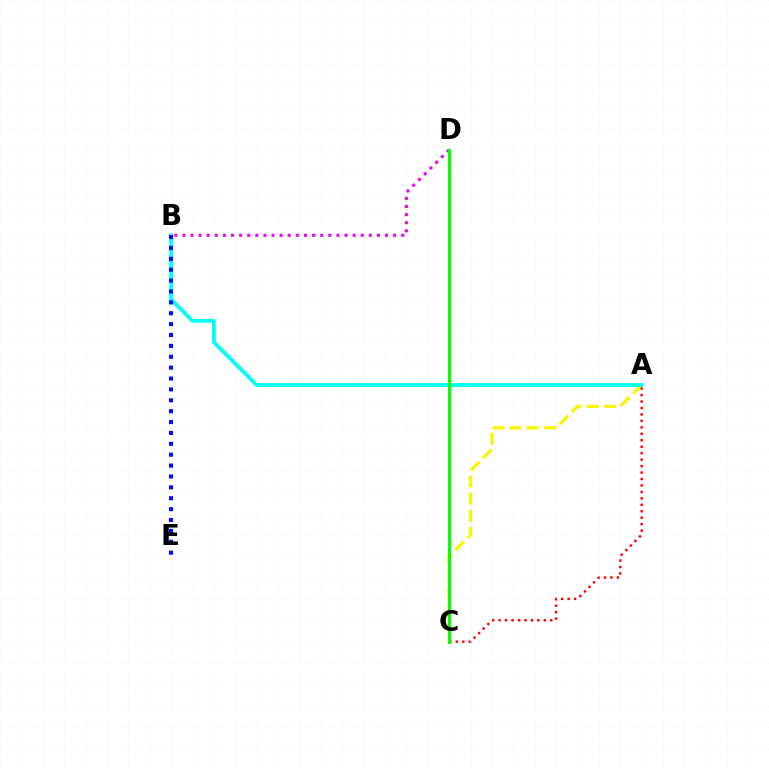{('A', 'C'): [{'color': '#fcf500', 'line_style': 'dashed', 'thickness': 2.34}, {'color': '#ff0000', 'line_style': 'dotted', 'thickness': 1.75}], ('A', 'B'): [{'color': '#00fff6', 'line_style': 'solid', 'thickness': 2.73}], ('B', 'D'): [{'color': '#ee00ff', 'line_style': 'dotted', 'thickness': 2.2}], ('C', 'D'): [{'color': '#08ff00', 'line_style': 'solid', 'thickness': 2.31}], ('B', 'E'): [{'color': '#0010ff', 'line_style': 'dotted', 'thickness': 2.96}]}